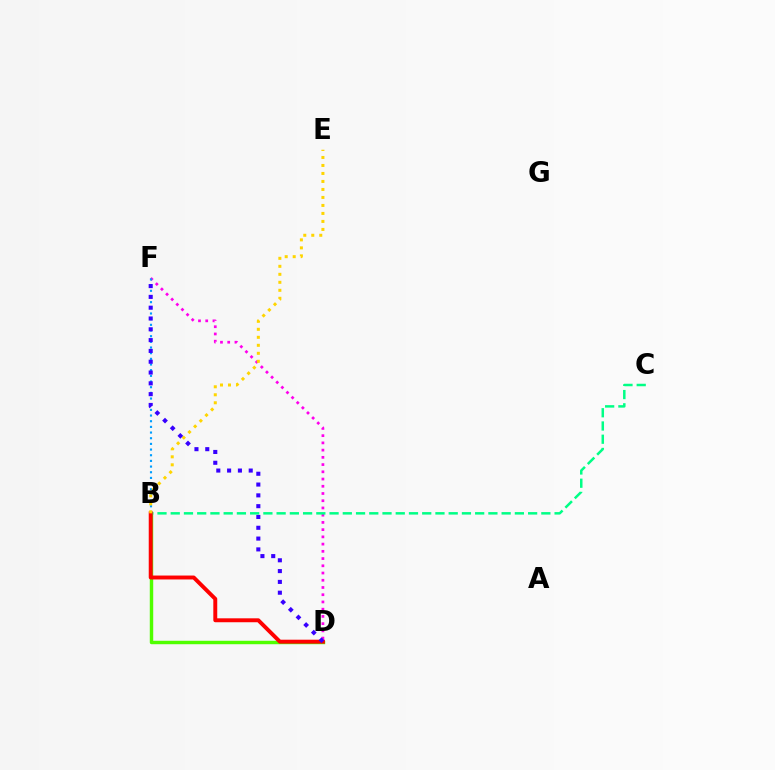{('B', 'D'): [{'color': '#4fff00', 'line_style': 'solid', 'thickness': 2.48}, {'color': '#ff0000', 'line_style': 'solid', 'thickness': 2.83}], ('D', 'F'): [{'color': '#ff00ed', 'line_style': 'dotted', 'thickness': 1.96}, {'color': '#3700ff', 'line_style': 'dotted', 'thickness': 2.94}], ('B', 'F'): [{'color': '#009eff', 'line_style': 'dotted', 'thickness': 1.54}], ('B', 'C'): [{'color': '#00ff86', 'line_style': 'dashed', 'thickness': 1.8}], ('B', 'E'): [{'color': '#ffd500', 'line_style': 'dotted', 'thickness': 2.17}]}